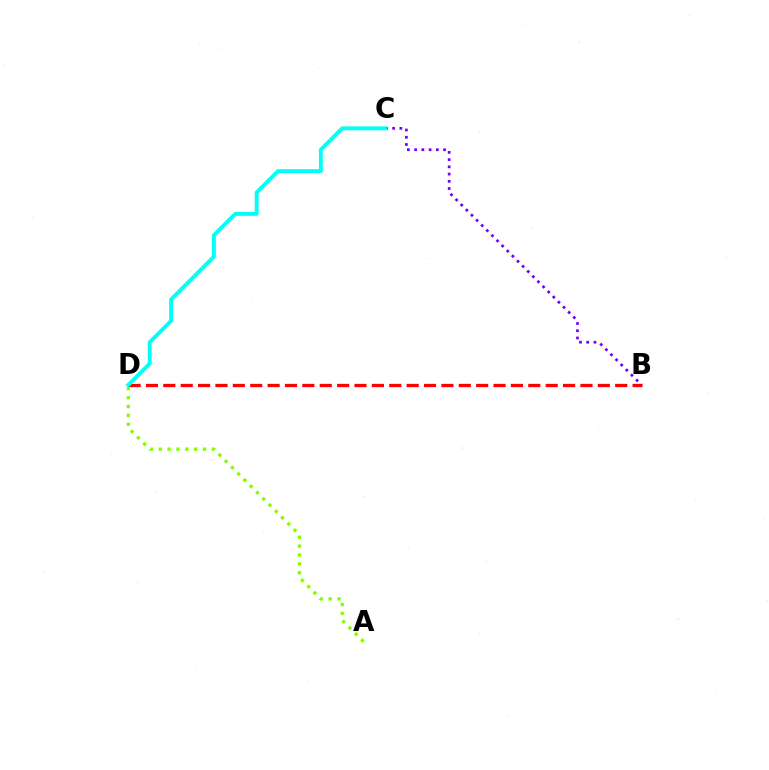{('A', 'D'): [{'color': '#84ff00', 'line_style': 'dotted', 'thickness': 2.41}], ('B', 'D'): [{'color': '#ff0000', 'line_style': 'dashed', 'thickness': 2.36}], ('B', 'C'): [{'color': '#7200ff', 'line_style': 'dotted', 'thickness': 1.97}], ('C', 'D'): [{'color': '#00fff6', 'line_style': 'solid', 'thickness': 2.8}]}